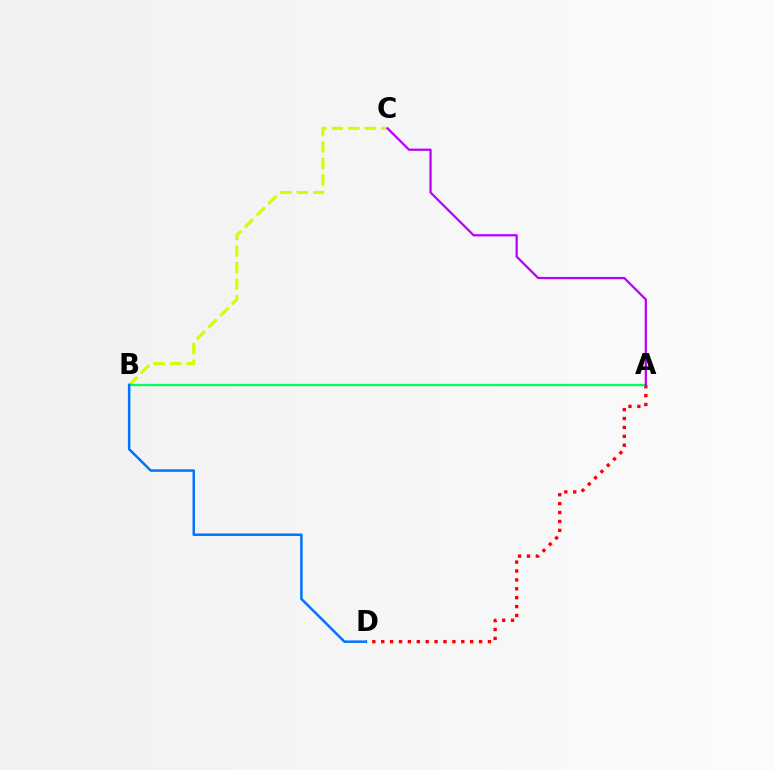{('B', 'C'): [{'color': '#d1ff00', 'line_style': 'dashed', 'thickness': 2.24}], ('A', 'D'): [{'color': '#ff0000', 'line_style': 'dotted', 'thickness': 2.42}], ('A', 'B'): [{'color': '#00ff5c', 'line_style': 'solid', 'thickness': 1.66}], ('B', 'D'): [{'color': '#0074ff', 'line_style': 'solid', 'thickness': 1.8}], ('A', 'C'): [{'color': '#b900ff', 'line_style': 'solid', 'thickness': 1.61}]}